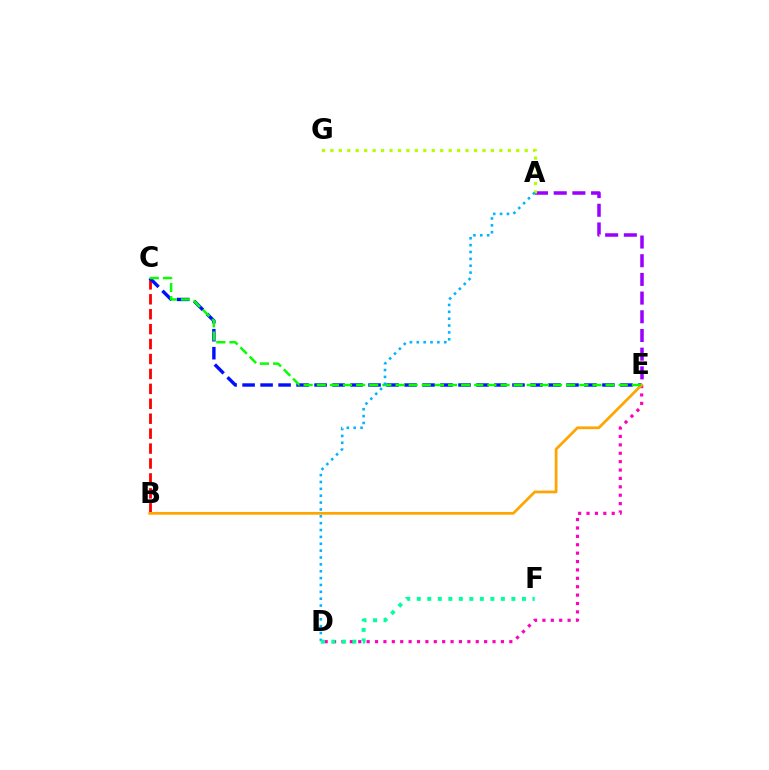{('D', 'E'): [{'color': '#ff00bd', 'line_style': 'dotted', 'thickness': 2.28}], ('A', 'E'): [{'color': '#9b00ff', 'line_style': 'dashed', 'thickness': 2.54}], ('B', 'C'): [{'color': '#ff0000', 'line_style': 'dashed', 'thickness': 2.03}], ('C', 'E'): [{'color': '#0010ff', 'line_style': 'dashed', 'thickness': 2.44}, {'color': '#08ff00', 'line_style': 'dashed', 'thickness': 1.78}], ('A', 'G'): [{'color': '#b3ff00', 'line_style': 'dotted', 'thickness': 2.3}], ('B', 'E'): [{'color': '#ffa500', 'line_style': 'solid', 'thickness': 1.98}], ('A', 'D'): [{'color': '#00b5ff', 'line_style': 'dotted', 'thickness': 1.87}], ('D', 'F'): [{'color': '#00ff9d', 'line_style': 'dotted', 'thickness': 2.86}]}